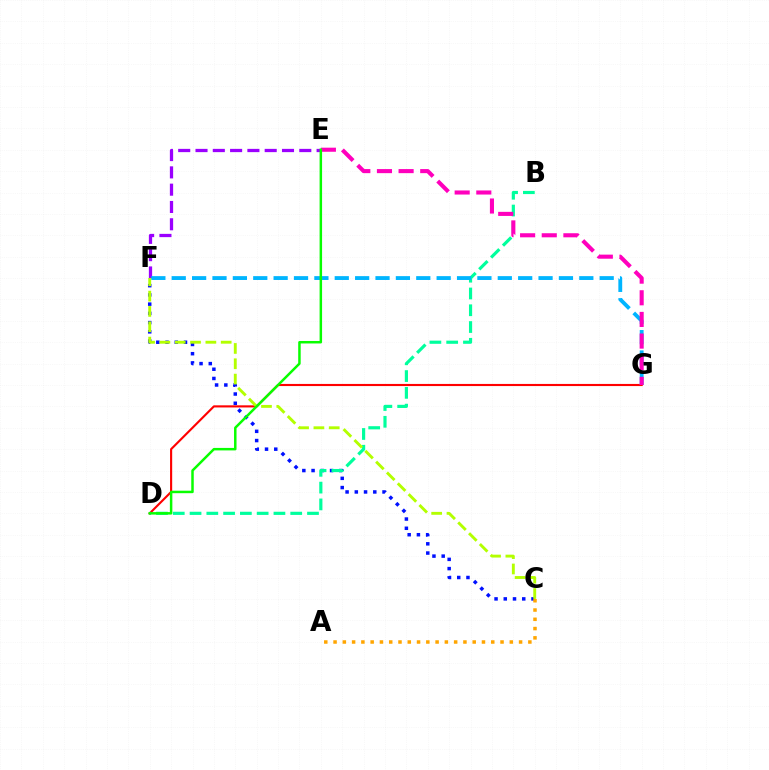{('C', 'F'): [{'color': '#0010ff', 'line_style': 'dotted', 'thickness': 2.51}, {'color': '#b3ff00', 'line_style': 'dashed', 'thickness': 2.08}], ('D', 'G'): [{'color': '#ff0000', 'line_style': 'solid', 'thickness': 1.53}], ('B', 'D'): [{'color': '#00ff9d', 'line_style': 'dashed', 'thickness': 2.28}], ('E', 'F'): [{'color': '#9b00ff', 'line_style': 'dashed', 'thickness': 2.35}], ('F', 'G'): [{'color': '#00b5ff', 'line_style': 'dashed', 'thickness': 2.77}], ('A', 'C'): [{'color': '#ffa500', 'line_style': 'dotted', 'thickness': 2.52}], ('E', 'G'): [{'color': '#ff00bd', 'line_style': 'dashed', 'thickness': 2.94}], ('D', 'E'): [{'color': '#08ff00', 'line_style': 'solid', 'thickness': 1.79}]}